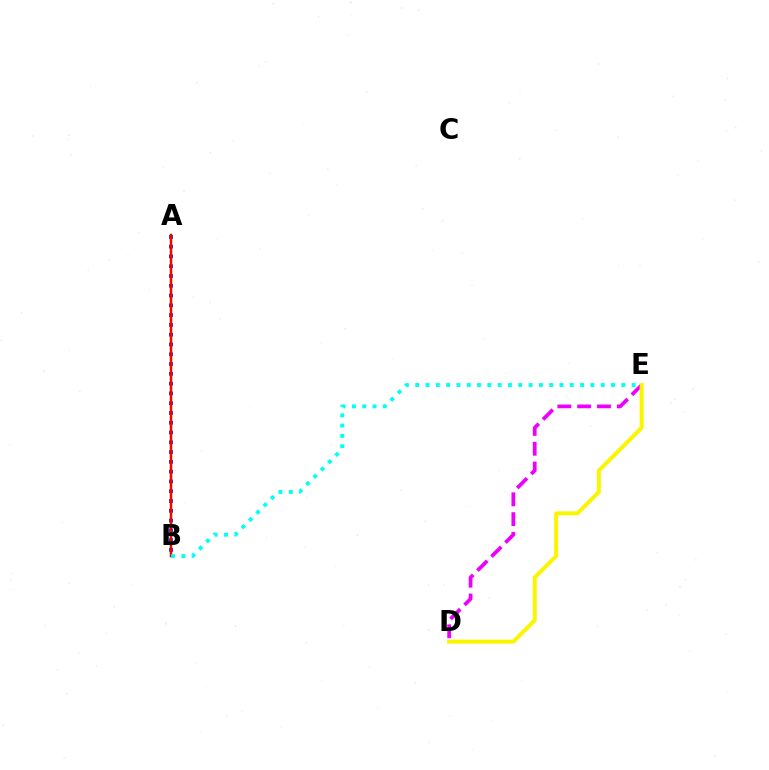{('A', 'B'): [{'color': '#08ff00', 'line_style': 'solid', 'thickness': 1.75}, {'color': '#0010ff', 'line_style': 'dotted', 'thickness': 2.66}, {'color': '#ff0000', 'line_style': 'solid', 'thickness': 1.7}], ('D', 'E'): [{'color': '#ee00ff', 'line_style': 'dashed', 'thickness': 2.69}, {'color': '#fcf500', 'line_style': 'solid', 'thickness': 2.88}], ('B', 'E'): [{'color': '#00fff6', 'line_style': 'dotted', 'thickness': 2.8}]}